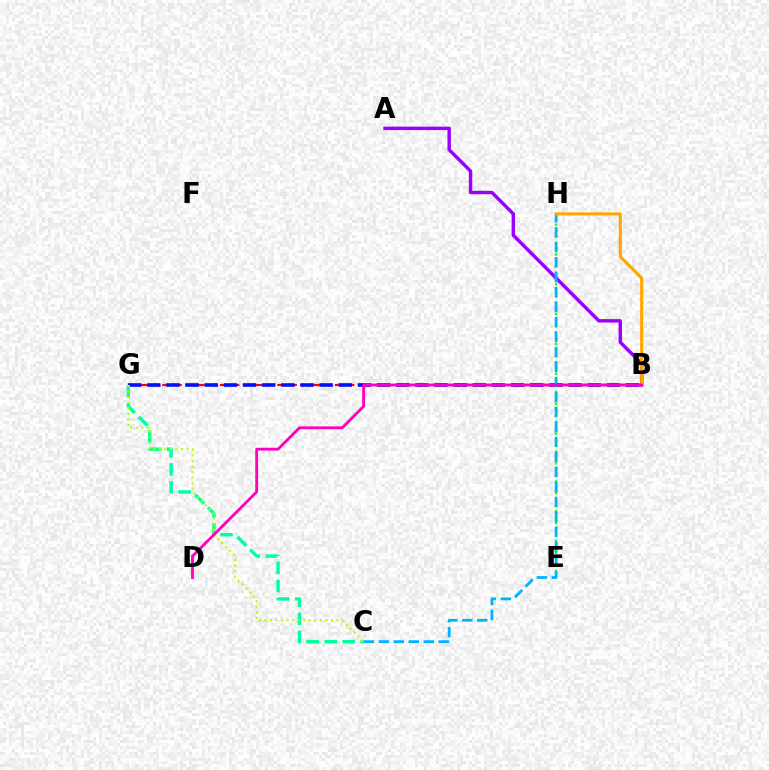{('B', 'G'): [{'color': '#ff0000', 'line_style': 'dashed', 'thickness': 1.56}, {'color': '#0010ff', 'line_style': 'dashed', 'thickness': 2.6}], ('C', 'G'): [{'color': '#00ff9d', 'line_style': 'dashed', 'thickness': 2.45}, {'color': '#b3ff00', 'line_style': 'dotted', 'thickness': 1.51}], ('A', 'B'): [{'color': '#9b00ff', 'line_style': 'solid', 'thickness': 2.47}], ('E', 'H'): [{'color': '#08ff00', 'line_style': 'dotted', 'thickness': 1.62}], ('C', 'H'): [{'color': '#00b5ff', 'line_style': 'dashed', 'thickness': 2.03}], ('B', 'H'): [{'color': '#ffa500', 'line_style': 'solid', 'thickness': 2.21}], ('B', 'D'): [{'color': '#ff00bd', 'line_style': 'solid', 'thickness': 2.03}]}